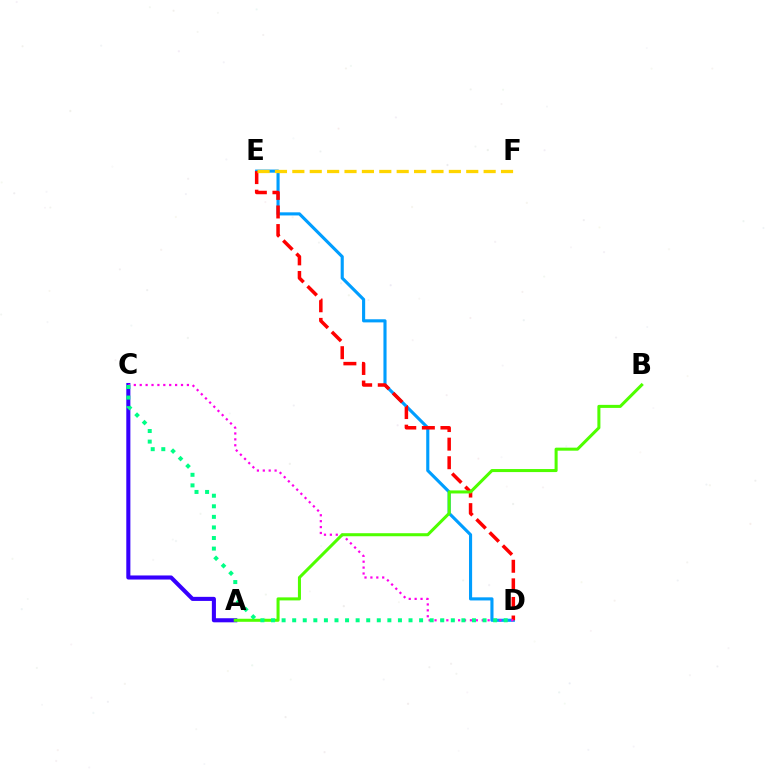{('D', 'E'): [{'color': '#009eff', 'line_style': 'solid', 'thickness': 2.24}, {'color': '#ff0000', 'line_style': 'dashed', 'thickness': 2.53}], ('A', 'C'): [{'color': '#3700ff', 'line_style': 'solid', 'thickness': 2.93}], ('E', 'F'): [{'color': '#ffd500', 'line_style': 'dashed', 'thickness': 2.36}], ('C', 'D'): [{'color': '#ff00ed', 'line_style': 'dotted', 'thickness': 1.6}, {'color': '#00ff86', 'line_style': 'dotted', 'thickness': 2.87}], ('A', 'B'): [{'color': '#4fff00', 'line_style': 'solid', 'thickness': 2.19}]}